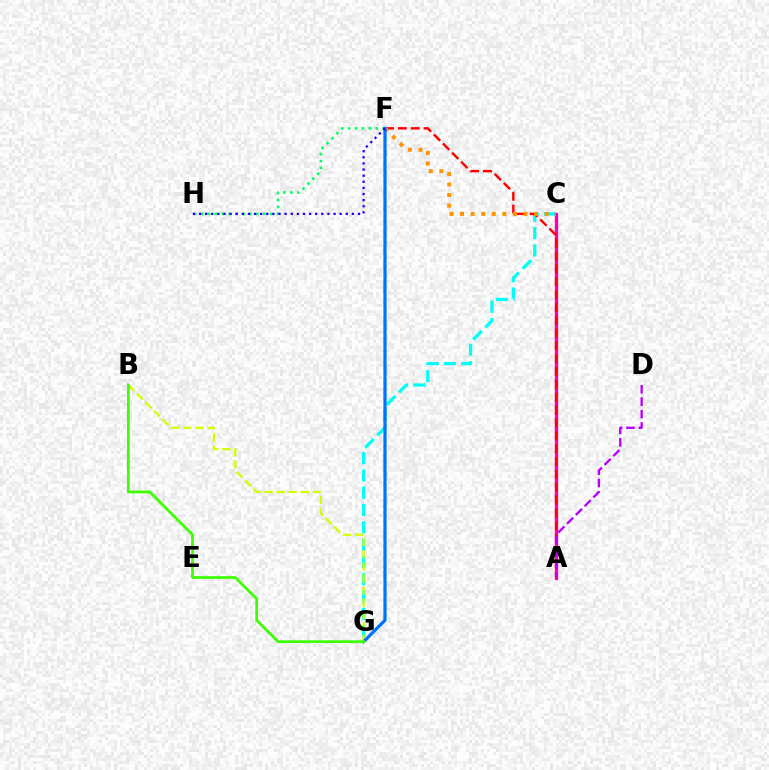{('C', 'G'): [{'color': '#00fff6', 'line_style': 'dashed', 'thickness': 2.35}], ('A', 'C'): [{'color': '#ff00ac', 'line_style': 'solid', 'thickness': 2.4}], ('B', 'G'): [{'color': '#d1ff00', 'line_style': 'dashed', 'thickness': 1.64}, {'color': '#3dff00', 'line_style': 'solid', 'thickness': 1.98}], ('A', 'F'): [{'color': '#ff0000', 'line_style': 'dashed', 'thickness': 1.75}], ('C', 'F'): [{'color': '#ff9400', 'line_style': 'dotted', 'thickness': 2.87}], ('A', 'D'): [{'color': '#b900ff', 'line_style': 'dashed', 'thickness': 1.68}], ('F', 'H'): [{'color': '#00ff5c', 'line_style': 'dotted', 'thickness': 1.88}, {'color': '#2500ff', 'line_style': 'dotted', 'thickness': 1.66}], ('F', 'G'): [{'color': '#0074ff', 'line_style': 'solid', 'thickness': 2.33}]}